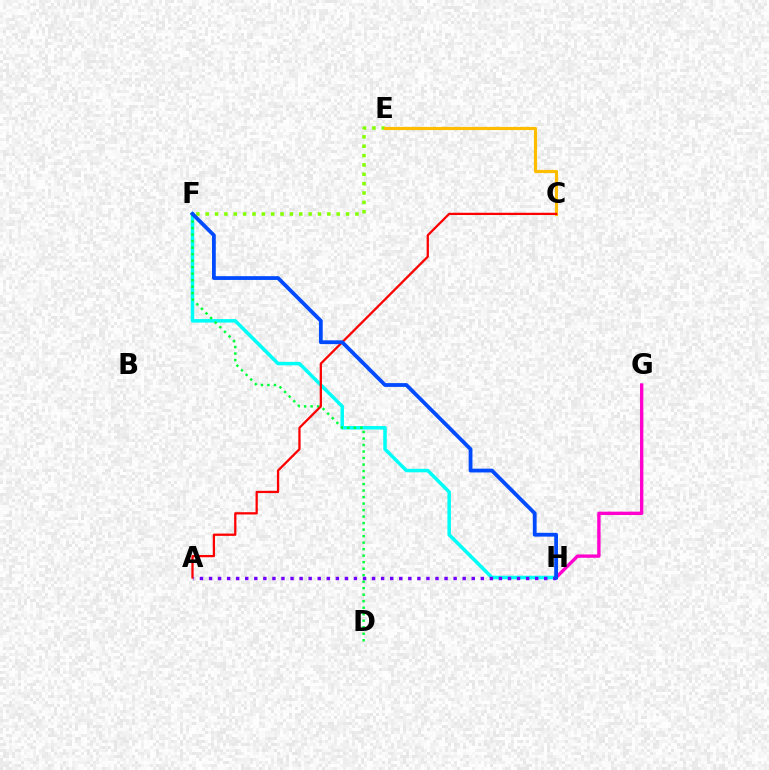{('E', 'F'): [{'color': '#84ff00', 'line_style': 'dotted', 'thickness': 2.54}], ('F', 'H'): [{'color': '#00fff6', 'line_style': 'solid', 'thickness': 2.52}, {'color': '#004bff', 'line_style': 'solid', 'thickness': 2.73}], ('D', 'F'): [{'color': '#00ff39', 'line_style': 'dotted', 'thickness': 1.77}], ('C', 'E'): [{'color': '#ffbd00', 'line_style': 'solid', 'thickness': 2.27}], ('A', 'C'): [{'color': '#ff0000', 'line_style': 'solid', 'thickness': 1.63}], ('G', 'H'): [{'color': '#ff00cf', 'line_style': 'solid', 'thickness': 2.42}], ('A', 'H'): [{'color': '#7200ff', 'line_style': 'dotted', 'thickness': 2.46}]}